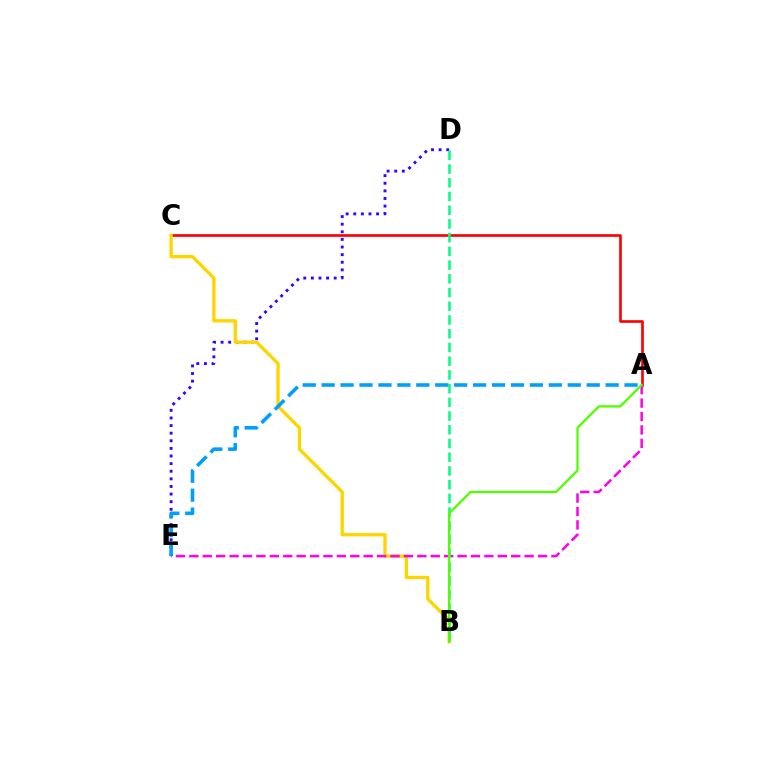{('D', 'E'): [{'color': '#3700ff', 'line_style': 'dotted', 'thickness': 2.07}], ('A', 'C'): [{'color': '#ff0000', 'line_style': 'solid', 'thickness': 1.91}], ('B', 'C'): [{'color': '#ffd500', 'line_style': 'solid', 'thickness': 2.4}], ('A', 'E'): [{'color': '#ff00ed', 'line_style': 'dashed', 'thickness': 1.82}, {'color': '#009eff', 'line_style': 'dashed', 'thickness': 2.57}], ('B', 'D'): [{'color': '#00ff86', 'line_style': 'dashed', 'thickness': 1.86}], ('A', 'B'): [{'color': '#4fff00', 'line_style': 'solid', 'thickness': 1.64}]}